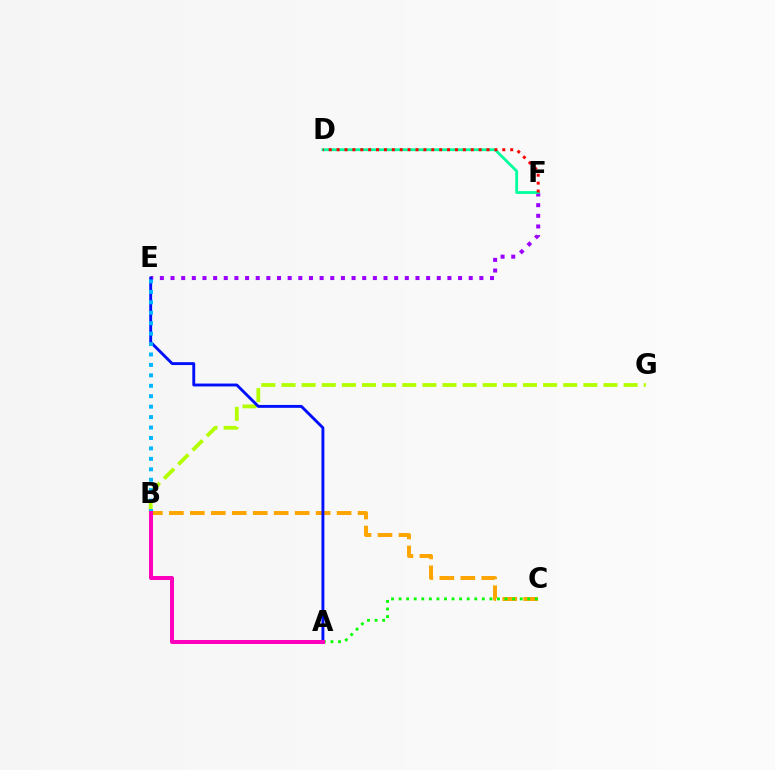{('B', 'G'): [{'color': '#b3ff00', 'line_style': 'dashed', 'thickness': 2.73}], ('E', 'F'): [{'color': '#9b00ff', 'line_style': 'dotted', 'thickness': 2.89}], ('D', 'F'): [{'color': '#00ff9d', 'line_style': 'solid', 'thickness': 2.02}, {'color': '#ff0000', 'line_style': 'dotted', 'thickness': 2.14}], ('B', 'C'): [{'color': '#ffa500', 'line_style': 'dashed', 'thickness': 2.85}], ('A', 'C'): [{'color': '#08ff00', 'line_style': 'dotted', 'thickness': 2.06}], ('A', 'E'): [{'color': '#0010ff', 'line_style': 'solid', 'thickness': 2.08}], ('B', 'E'): [{'color': '#00b5ff', 'line_style': 'dotted', 'thickness': 2.84}], ('A', 'B'): [{'color': '#ff00bd', 'line_style': 'solid', 'thickness': 2.88}]}